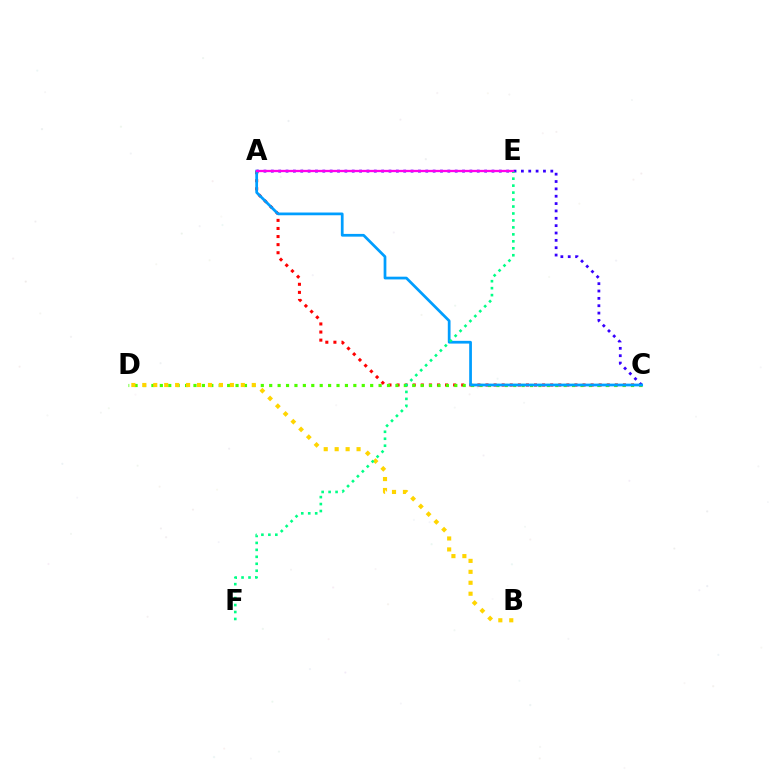{('A', 'C'): [{'color': '#ff0000', 'line_style': 'dotted', 'thickness': 2.2}, {'color': '#3700ff', 'line_style': 'dotted', 'thickness': 2.0}, {'color': '#009eff', 'line_style': 'solid', 'thickness': 1.97}], ('C', 'D'): [{'color': '#4fff00', 'line_style': 'dotted', 'thickness': 2.29}], ('B', 'D'): [{'color': '#ffd500', 'line_style': 'dotted', 'thickness': 2.97}], ('E', 'F'): [{'color': '#00ff86', 'line_style': 'dotted', 'thickness': 1.89}], ('A', 'E'): [{'color': '#ff00ed', 'line_style': 'solid', 'thickness': 1.65}]}